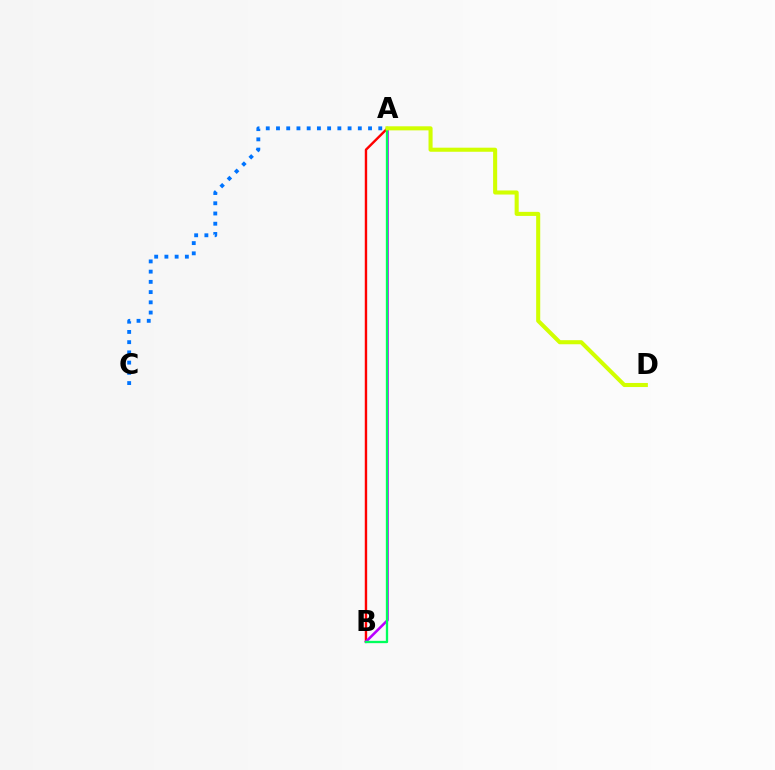{('A', 'B'): [{'color': '#ff0000', 'line_style': 'solid', 'thickness': 1.73}, {'color': '#b900ff', 'line_style': 'solid', 'thickness': 1.85}, {'color': '#00ff5c', 'line_style': 'solid', 'thickness': 1.67}], ('A', 'C'): [{'color': '#0074ff', 'line_style': 'dotted', 'thickness': 2.78}], ('A', 'D'): [{'color': '#d1ff00', 'line_style': 'solid', 'thickness': 2.93}]}